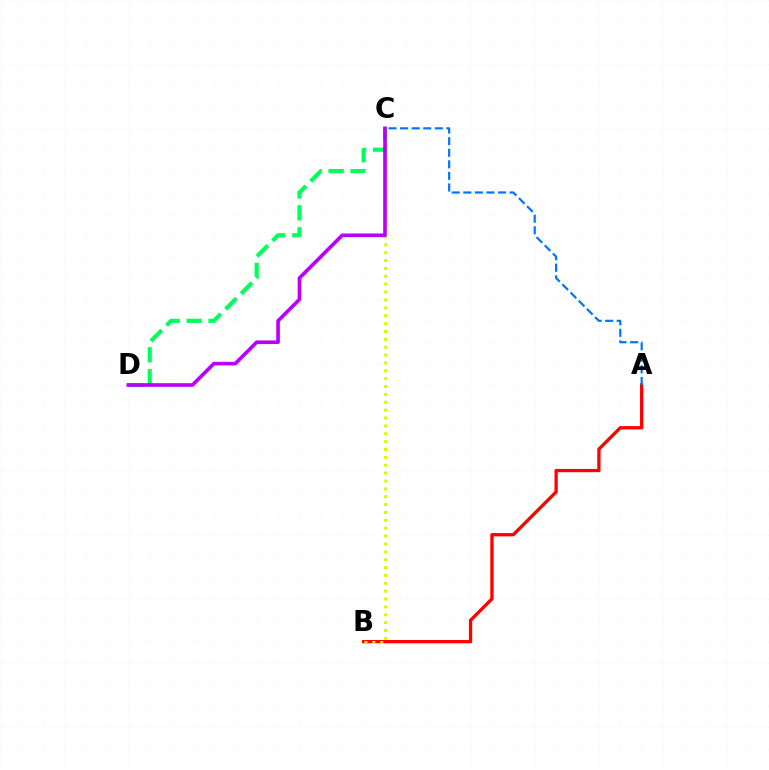{('A', 'B'): [{'color': '#ff0000', 'line_style': 'solid', 'thickness': 2.37}], ('B', 'C'): [{'color': '#d1ff00', 'line_style': 'dotted', 'thickness': 2.14}], ('A', 'C'): [{'color': '#0074ff', 'line_style': 'dashed', 'thickness': 1.57}], ('C', 'D'): [{'color': '#00ff5c', 'line_style': 'dashed', 'thickness': 2.98}, {'color': '#b900ff', 'line_style': 'solid', 'thickness': 2.62}]}